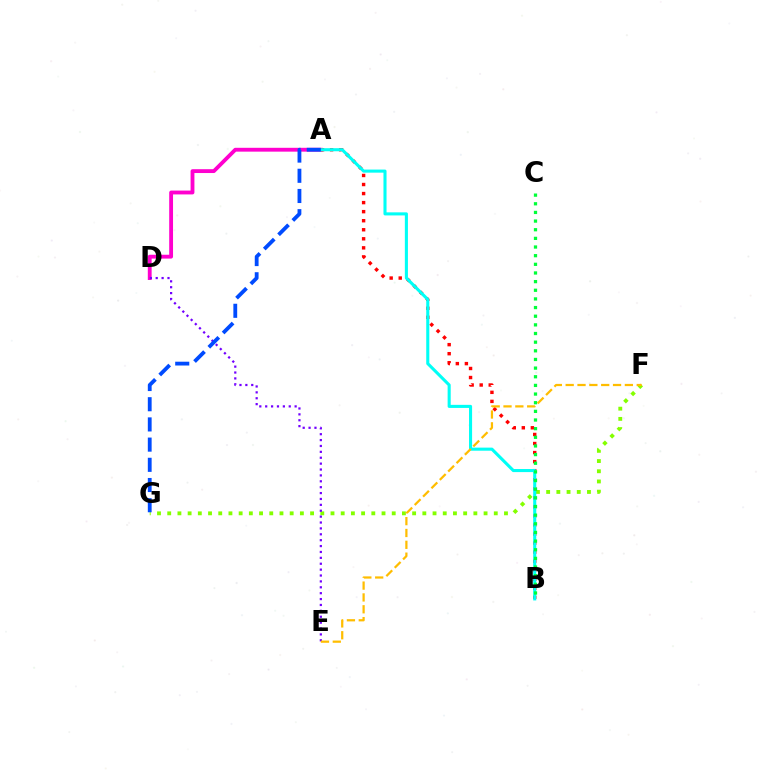{('F', 'G'): [{'color': '#84ff00', 'line_style': 'dotted', 'thickness': 2.77}], ('A', 'D'): [{'color': '#ff00cf', 'line_style': 'solid', 'thickness': 2.77}], ('D', 'E'): [{'color': '#7200ff', 'line_style': 'dotted', 'thickness': 1.6}], ('A', 'B'): [{'color': '#ff0000', 'line_style': 'dotted', 'thickness': 2.46}, {'color': '#00fff6', 'line_style': 'solid', 'thickness': 2.22}], ('A', 'G'): [{'color': '#004bff', 'line_style': 'dashed', 'thickness': 2.74}], ('B', 'C'): [{'color': '#00ff39', 'line_style': 'dotted', 'thickness': 2.35}], ('E', 'F'): [{'color': '#ffbd00', 'line_style': 'dashed', 'thickness': 1.61}]}